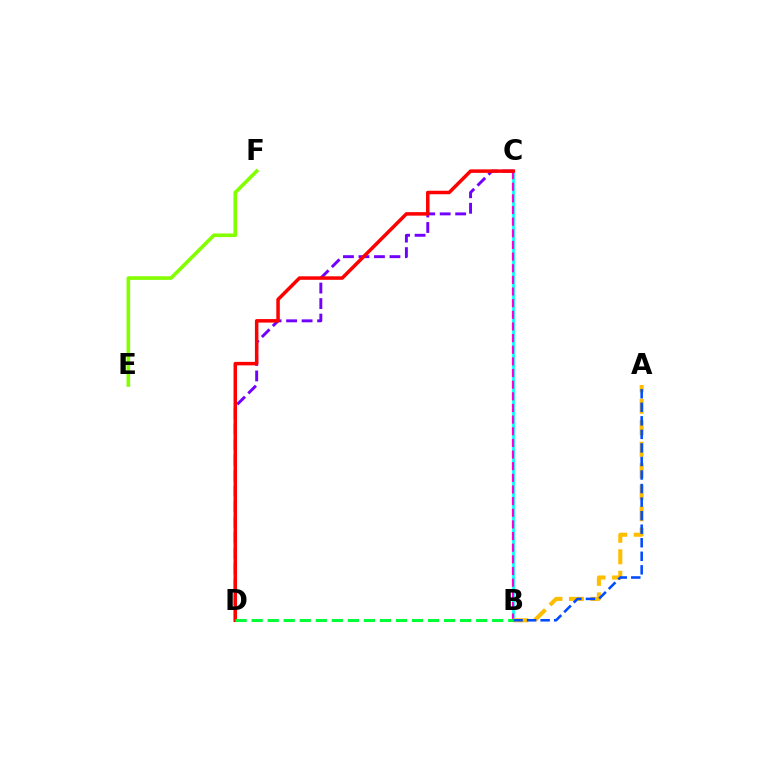{('B', 'C'): [{'color': '#00fff6', 'line_style': 'solid', 'thickness': 1.94}, {'color': '#ff00cf', 'line_style': 'dashed', 'thickness': 1.58}], ('C', 'D'): [{'color': '#7200ff', 'line_style': 'dashed', 'thickness': 2.11}, {'color': '#ff0000', 'line_style': 'solid', 'thickness': 2.52}], ('E', 'F'): [{'color': '#84ff00', 'line_style': 'solid', 'thickness': 2.61}], ('A', 'B'): [{'color': '#ffbd00', 'line_style': 'dashed', 'thickness': 2.92}, {'color': '#004bff', 'line_style': 'dashed', 'thickness': 1.84}], ('B', 'D'): [{'color': '#00ff39', 'line_style': 'dashed', 'thickness': 2.18}]}